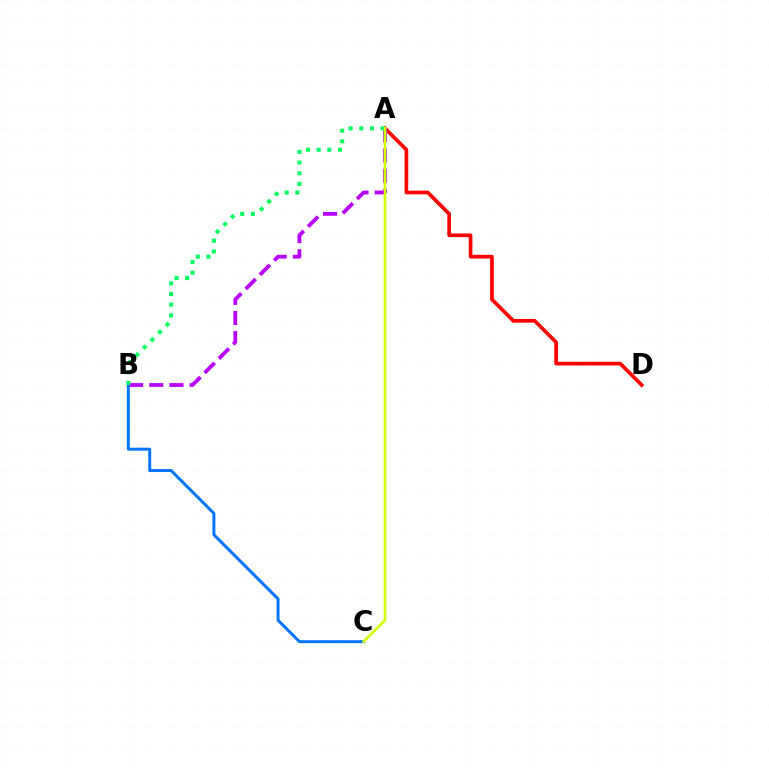{('B', 'C'): [{'color': '#0074ff', 'line_style': 'solid', 'thickness': 2.13}], ('A', 'D'): [{'color': '#ff0000', 'line_style': 'solid', 'thickness': 2.66}], ('A', 'B'): [{'color': '#b900ff', 'line_style': 'dashed', 'thickness': 2.74}, {'color': '#00ff5c', 'line_style': 'dotted', 'thickness': 2.9}], ('A', 'C'): [{'color': '#d1ff00', 'line_style': 'solid', 'thickness': 1.94}]}